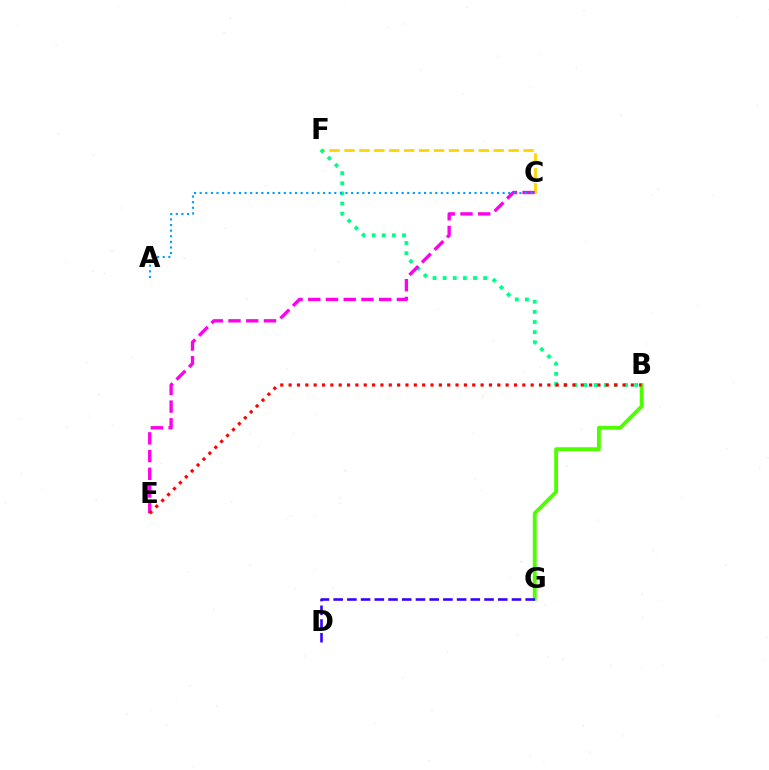{('B', 'G'): [{'color': '#4fff00', 'line_style': 'solid', 'thickness': 2.78}], ('C', 'F'): [{'color': '#ffd500', 'line_style': 'dashed', 'thickness': 2.03}], ('B', 'F'): [{'color': '#00ff86', 'line_style': 'dotted', 'thickness': 2.75}], ('C', 'E'): [{'color': '#ff00ed', 'line_style': 'dashed', 'thickness': 2.41}], ('D', 'G'): [{'color': '#3700ff', 'line_style': 'dashed', 'thickness': 1.86}], ('B', 'E'): [{'color': '#ff0000', 'line_style': 'dotted', 'thickness': 2.27}], ('A', 'C'): [{'color': '#009eff', 'line_style': 'dotted', 'thickness': 1.52}]}